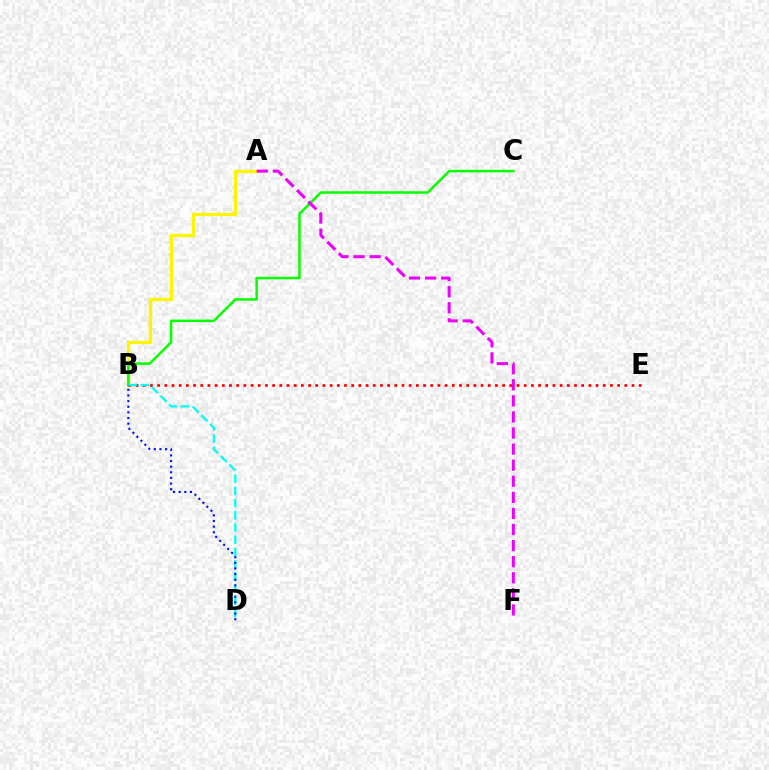{('A', 'B'): [{'color': '#fcf500', 'line_style': 'solid', 'thickness': 2.38}], ('B', 'C'): [{'color': '#08ff00', 'line_style': 'solid', 'thickness': 1.81}], ('B', 'E'): [{'color': '#ff0000', 'line_style': 'dotted', 'thickness': 1.95}], ('A', 'F'): [{'color': '#ee00ff', 'line_style': 'dashed', 'thickness': 2.18}], ('B', 'D'): [{'color': '#00fff6', 'line_style': 'dashed', 'thickness': 1.66}, {'color': '#0010ff', 'line_style': 'dotted', 'thickness': 1.53}]}